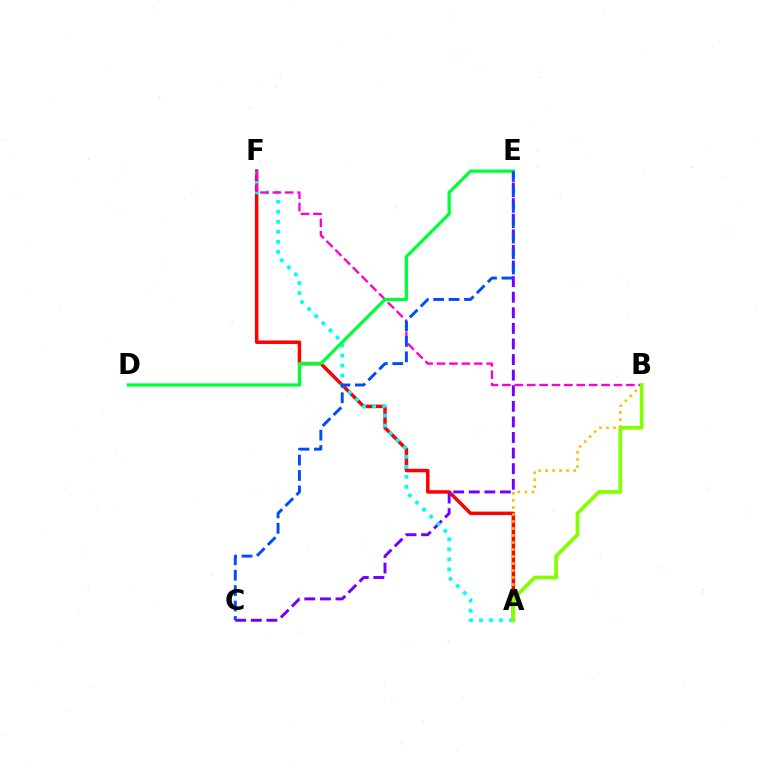{('A', 'F'): [{'color': '#ff0000', 'line_style': 'solid', 'thickness': 2.5}, {'color': '#00fff6', 'line_style': 'dotted', 'thickness': 2.72}], ('C', 'E'): [{'color': '#7200ff', 'line_style': 'dashed', 'thickness': 2.12}, {'color': '#004bff', 'line_style': 'dashed', 'thickness': 2.1}], ('A', 'B'): [{'color': '#ffbd00', 'line_style': 'dotted', 'thickness': 1.91}, {'color': '#84ff00', 'line_style': 'solid', 'thickness': 2.69}], ('B', 'F'): [{'color': '#ff00cf', 'line_style': 'dashed', 'thickness': 1.68}], ('D', 'E'): [{'color': '#00ff39', 'line_style': 'solid', 'thickness': 2.36}]}